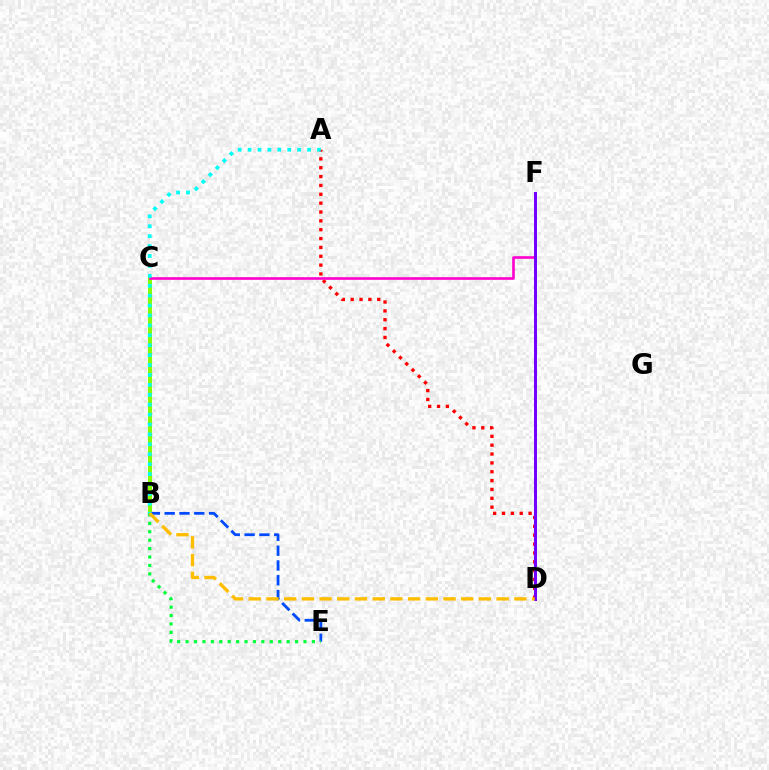{('A', 'D'): [{'color': '#ff0000', 'line_style': 'dotted', 'thickness': 2.41}], ('B', 'C'): [{'color': '#84ff00', 'line_style': 'solid', 'thickness': 2.86}], ('B', 'E'): [{'color': '#004bff', 'line_style': 'dashed', 'thickness': 2.01}, {'color': '#00ff39', 'line_style': 'dotted', 'thickness': 2.29}], ('C', 'F'): [{'color': '#ff00cf', 'line_style': 'solid', 'thickness': 1.89}], ('D', 'F'): [{'color': '#7200ff', 'line_style': 'solid', 'thickness': 2.15}], ('A', 'B'): [{'color': '#00fff6', 'line_style': 'dotted', 'thickness': 2.69}], ('B', 'D'): [{'color': '#ffbd00', 'line_style': 'dashed', 'thickness': 2.41}]}